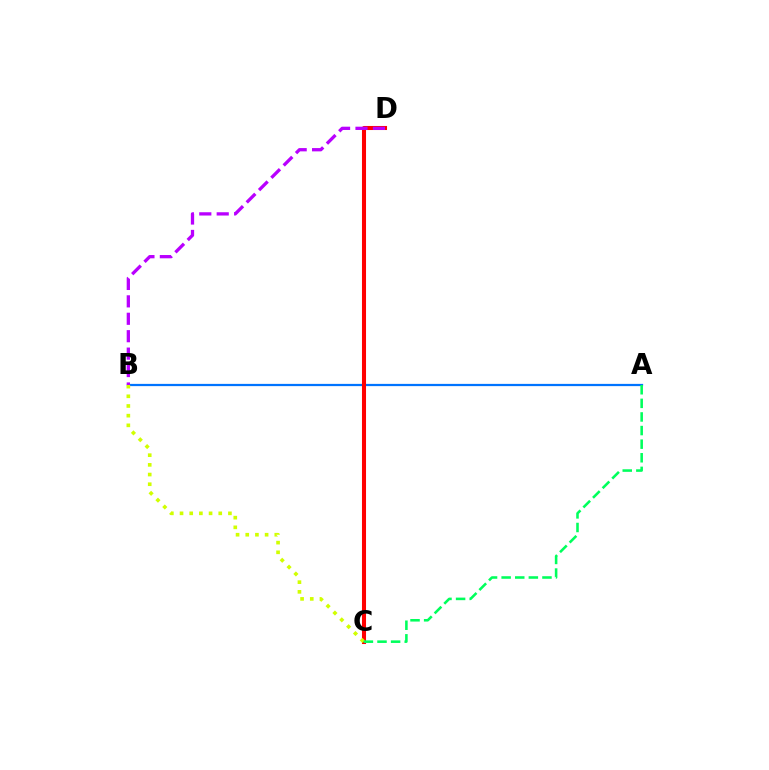{('A', 'B'): [{'color': '#0074ff', 'line_style': 'solid', 'thickness': 1.61}], ('C', 'D'): [{'color': '#ff0000', 'line_style': 'solid', 'thickness': 2.93}], ('B', 'D'): [{'color': '#b900ff', 'line_style': 'dashed', 'thickness': 2.37}], ('B', 'C'): [{'color': '#d1ff00', 'line_style': 'dotted', 'thickness': 2.63}], ('A', 'C'): [{'color': '#00ff5c', 'line_style': 'dashed', 'thickness': 1.85}]}